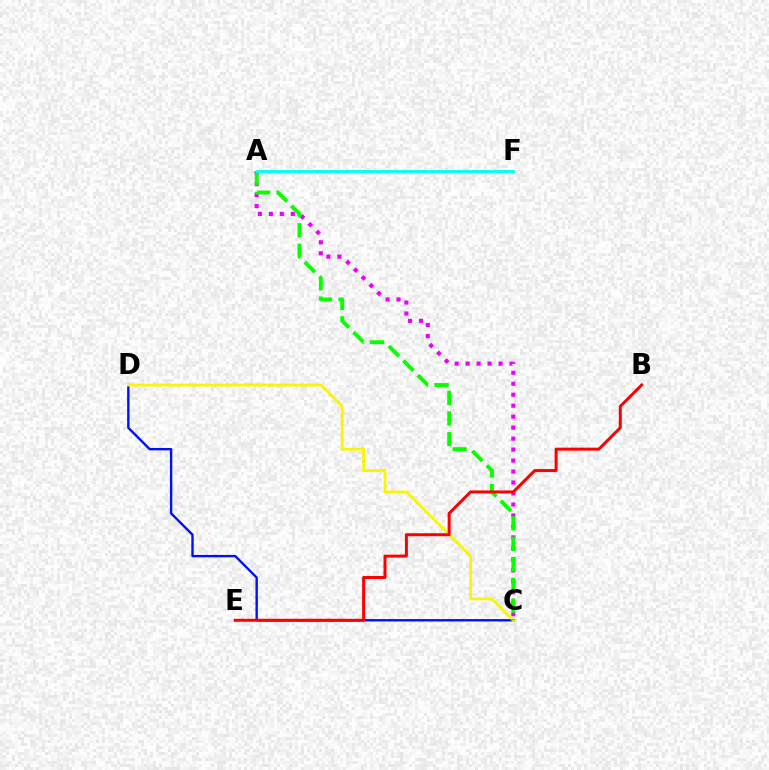{('C', 'D'): [{'color': '#0010ff', 'line_style': 'solid', 'thickness': 1.72}, {'color': '#fcf500', 'line_style': 'solid', 'thickness': 2.03}], ('A', 'C'): [{'color': '#ee00ff', 'line_style': 'dotted', 'thickness': 2.98}, {'color': '#08ff00', 'line_style': 'dashed', 'thickness': 2.79}], ('B', 'E'): [{'color': '#ff0000', 'line_style': 'solid', 'thickness': 2.16}], ('A', 'F'): [{'color': '#00fff6', 'line_style': 'solid', 'thickness': 2.08}]}